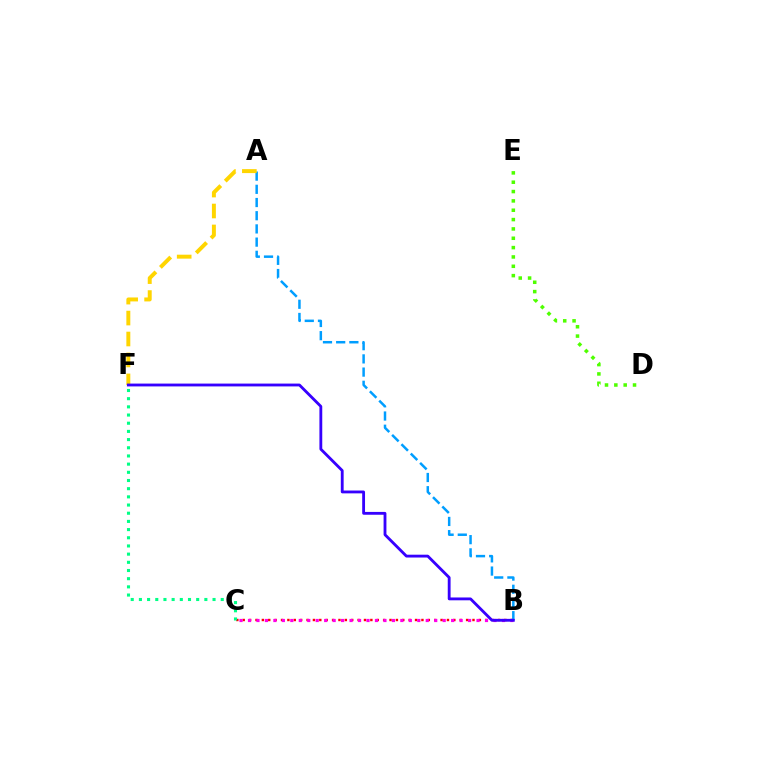{('B', 'C'): [{'color': '#ff0000', 'line_style': 'dotted', 'thickness': 1.73}, {'color': '#ff00ed', 'line_style': 'dotted', 'thickness': 2.3}], ('A', 'B'): [{'color': '#009eff', 'line_style': 'dashed', 'thickness': 1.79}], ('D', 'E'): [{'color': '#4fff00', 'line_style': 'dotted', 'thickness': 2.54}], ('A', 'F'): [{'color': '#ffd500', 'line_style': 'dashed', 'thickness': 2.85}], ('C', 'F'): [{'color': '#00ff86', 'line_style': 'dotted', 'thickness': 2.22}], ('B', 'F'): [{'color': '#3700ff', 'line_style': 'solid', 'thickness': 2.04}]}